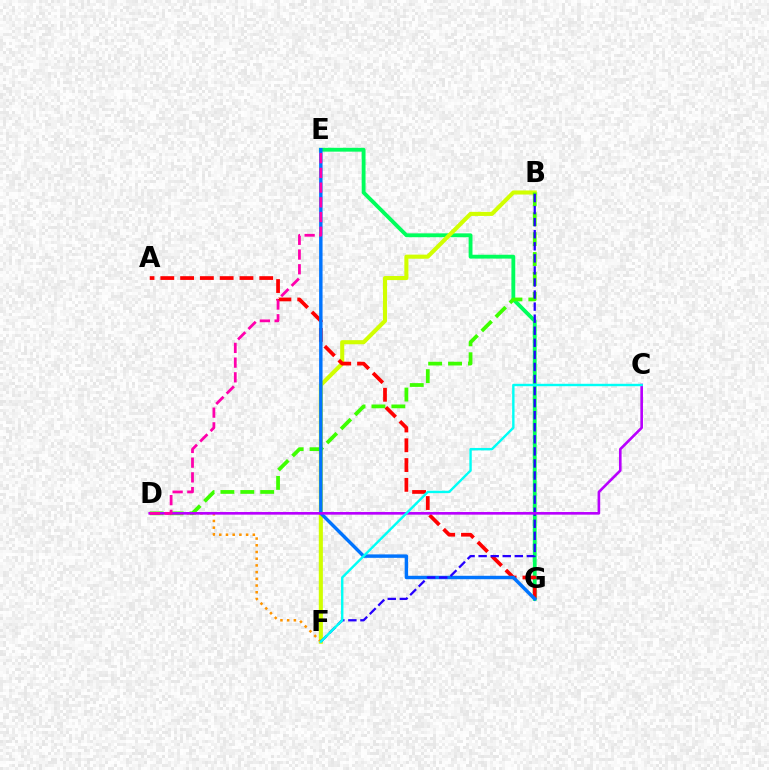{('E', 'G'): [{'color': '#00ff5c', 'line_style': 'solid', 'thickness': 2.77}, {'color': '#0074ff', 'line_style': 'solid', 'thickness': 2.48}], ('B', 'F'): [{'color': '#d1ff00', 'line_style': 'solid', 'thickness': 2.94}, {'color': '#2500ff', 'line_style': 'dashed', 'thickness': 1.64}], ('B', 'D'): [{'color': '#3dff00', 'line_style': 'dashed', 'thickness': 2.7}], ('D', 'F'): [{'color': '#ff9400', 'line_style': 'dotted', 'thickness': 1.82}], ('A', 'G'): [{'color': '#ff0000', 'line_style': 'dashed', 'thickness': 2.69}], ('C', 'D'): [{'color': '#b900ff', 'line_style': 'solid', 'thickness': 1.89}], ('C', 'F'): [{'color': '#00fff6', 'line_style': 'solid', 'thickness': 1.73}], ('D', 'E'): [{'color': '#ff00ac', 'line_style': 'dashed', 'thickness': 2.0}]}